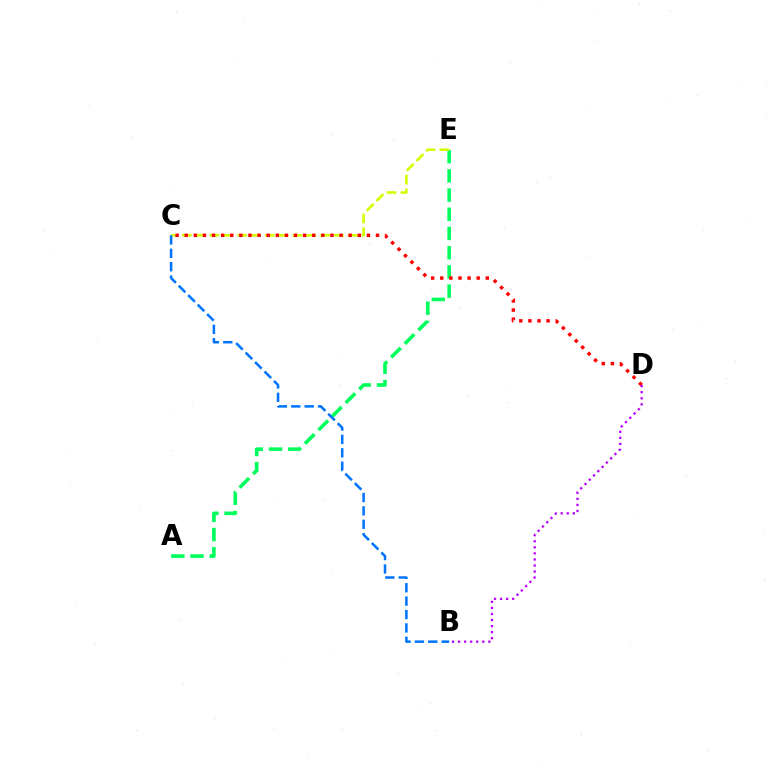{('A', 'E'): [{'color': '#00ff5c', 'line_style': 'dashed', 'thickness': 2.61}], ('C', 'E'): [{'color': '#d1ff00', 'line_style': 'dashed', 'thickness': 1.88}], ('C', 'D'): [{'color': '#ff0000', 'line_style': 'dotted', 'thickness': 2.47}], ('B', 'D'): [{'color': '#b900ff', 'line_style': 'dotted', 'thickness': 1.65}], ('B', 'C'): [{'color': '#0074ff', 'line_style': 'dashed', 'thickness': 1.82}]}